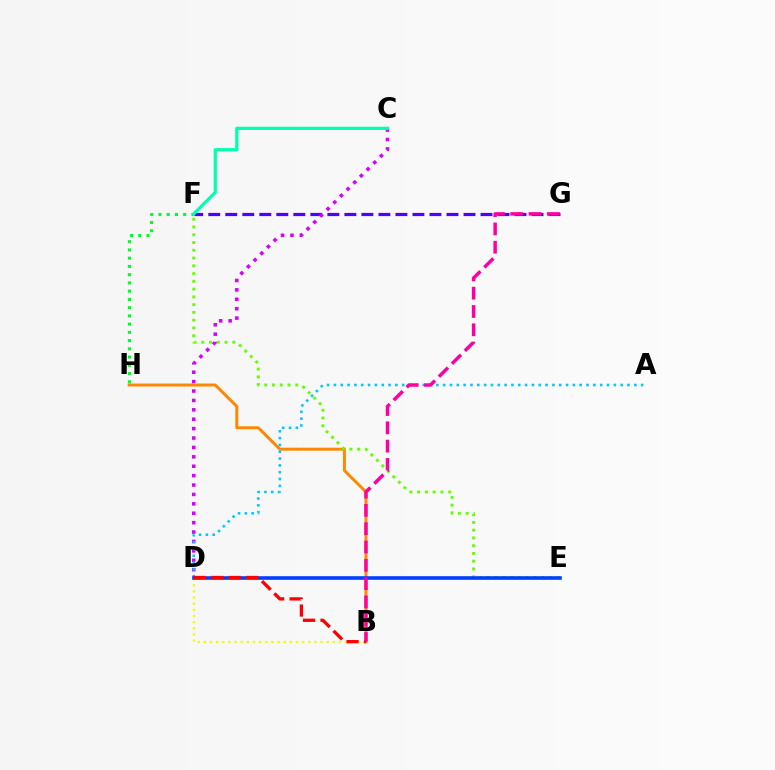{('F', 'G'): [{'color': '#4f00ff', 'line_style': 'dashed', 'thickness': 2.31}], ('C', 'D'): [{'color': '#d600ff', 'line_style': 'dotted', 'thickness': 2.55}], ('B', 'H'): [{'color': '#ff8800', 'line_style': 'solid', 'thickness': 2.13}], ('A', 'D'): [{'color': '#00c7ff', 'line_style': 'dotted', 'thickness': 1.85}], ('B', 'D'): [{'color': '#eeff00', 'line_style': 'dotted', 'thickness': 1.67}, {'color': '#ff0000', 'line_style': 'dashed', 'thickness': 2.37}], ('E', 'F'): [{'color': '#66ff00', 'line_style': 'dotted', 'thickness': 2.11}], ('D', 'E'): [{'color': '#003fff', 'line_style': 'solid', 'thickness': 2.59}], ('F', 'H'): [{'color': '#00ff27', 'line_style': 'dotted', 'thickness': 2.24}], ('B', 'G'): [{'color': '#ff00a0', 'line_style': 'dashed', 'thickness': 2.49}], ('C', 'F'): [{'color': '#00ffaf', 'line_style': 'solid', 'thickness': 2.29}]}